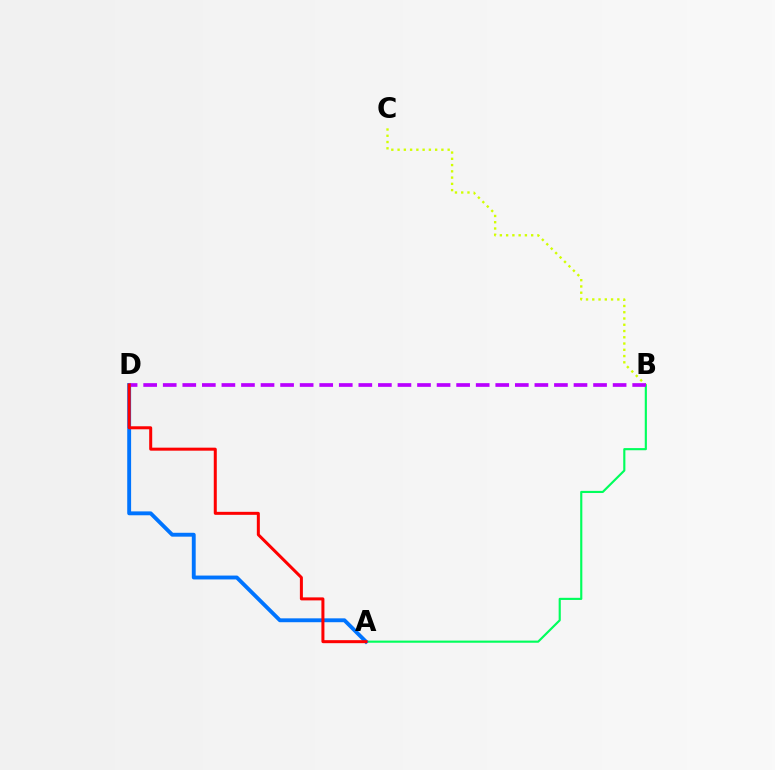{('A', 'B'): [{'color': '#00ff5c', 'line_style': 'solid', 'thickness': 1.54}], ('B', 'C'): [{'color': '#d1ff00', 'line_style': 'dotted', 'thickness': 1.7}], ('A', 'D'): [{'color': '#0074ff', 'line_style': 'solid', 'thickness': 2.79}, {'color': '#ff0000', 'line_style': 'solid', 'thickness': 2.16}], ('B', 'D'): [{'color': '#b900ff', 'line_style': 'dashed', 'thickness': 2.66}]}